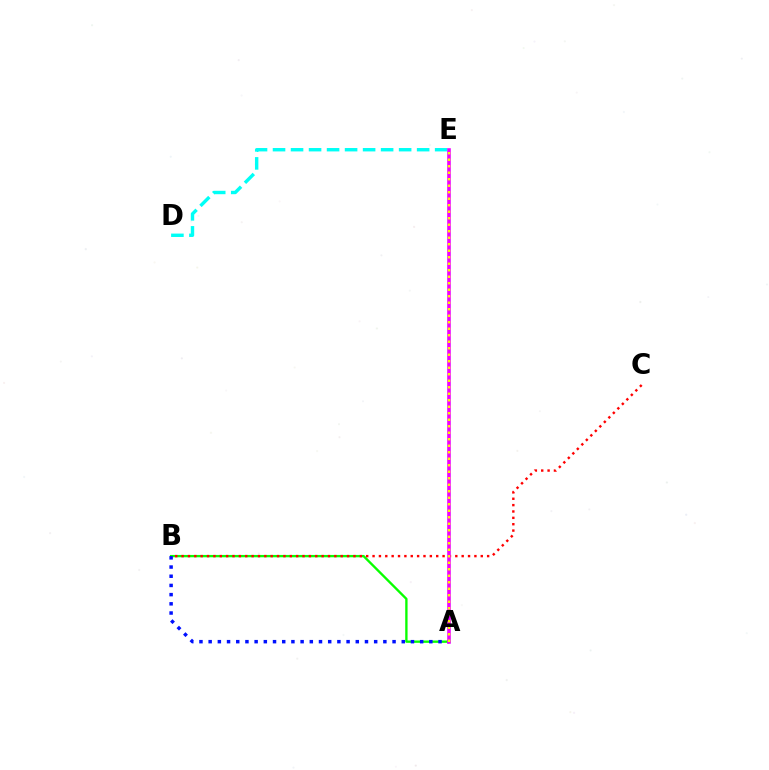{('A', 'B'): [{'color': '#08ff00', 'line_style': 'solid', 'thickness': 1.69}, {'color': '#0010ff', 'line_style': 'dotted', 'thickness': 2.5}], ('B', 'C'): [{'color': '#ff0000', 'line_style': 'dotted', 'thickness': 1.73}], ('D', 'E'): [{'color': '#00fff6', 'line_style': 'dashed', 'thickness': 2.45}], ('A', 'E'): [{'color': '#ee00ff', 'line_style': 'solid', 'thickness': 2.58}, {'color': '#fcf500', 'line_style': 'dotted', 'thickness': 1.77}]}